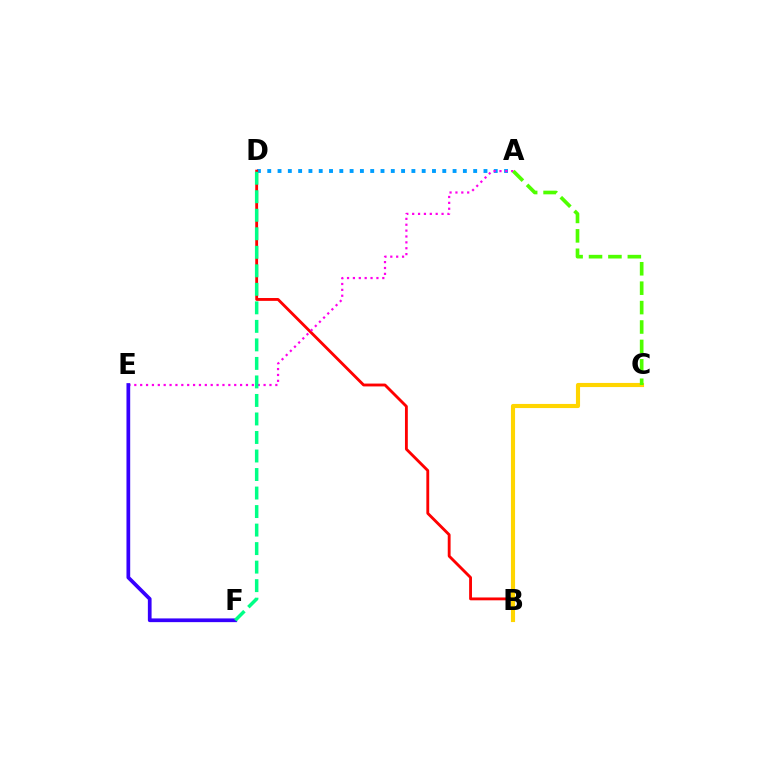{('A', 'D'): [{'color': '#009eff', 'line_style': 'dotted', 'thickness': 2.8}], ('B', 'D'): [{'color': '#ff0000', 'line_style': 'solid', 'thickness': 2.05}], ('A', 'E'): [{'color': '#ff00ed', 'line_style': 'dotted', 'thickness': 1.6}], ('E', 'F'): [{'color': '#3700ff', 'line_style': 'solid', 'thickness': 2.68}], ('B', 'C'): [{'color': '#ffd500', 'line_style': 'solid', 'thickness': 2.97}], ('A', 'C'): [{'color': '#4fff00', 'line_style': 'dashed', 'thickness': 2.64}], ('D', 'F'): [{'color': '#00ff86', 'line_style': 'dashed', 'thickness': 2.52}]}